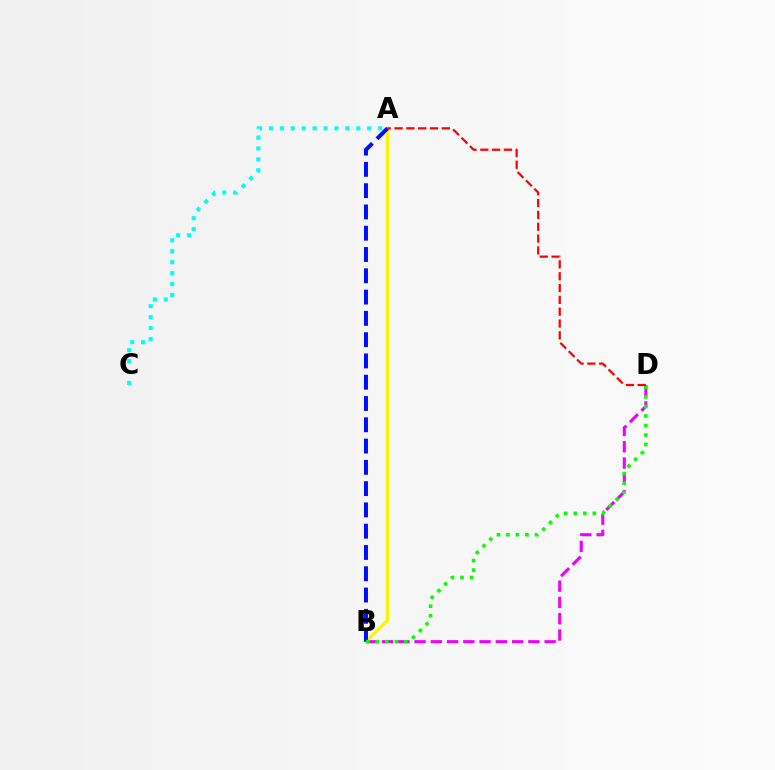{('B', 'D'): [{'color': '#ee00ff', 'line_style': 'dashed', 'thickness': 2.21}, {'color': '#08ff00', 'line_style': 'dotted', 'thickness': 2.59}], ('A', 'B'): [{'color': '#fcf500', 'line_style': 'solid', 'thickness': 2.47}, {'color': '#0010ff', 'line_style': 'dashed', 'thickness': 2.89}], ('A', 'C'): [{'color': '#00fff6', 'line_style': 'dotted', 'thickness': 2.97}], ('A', 'D'): [{'color': '#ff0000', 'line_style': 'dashed', 'thickness': 1.61}]}